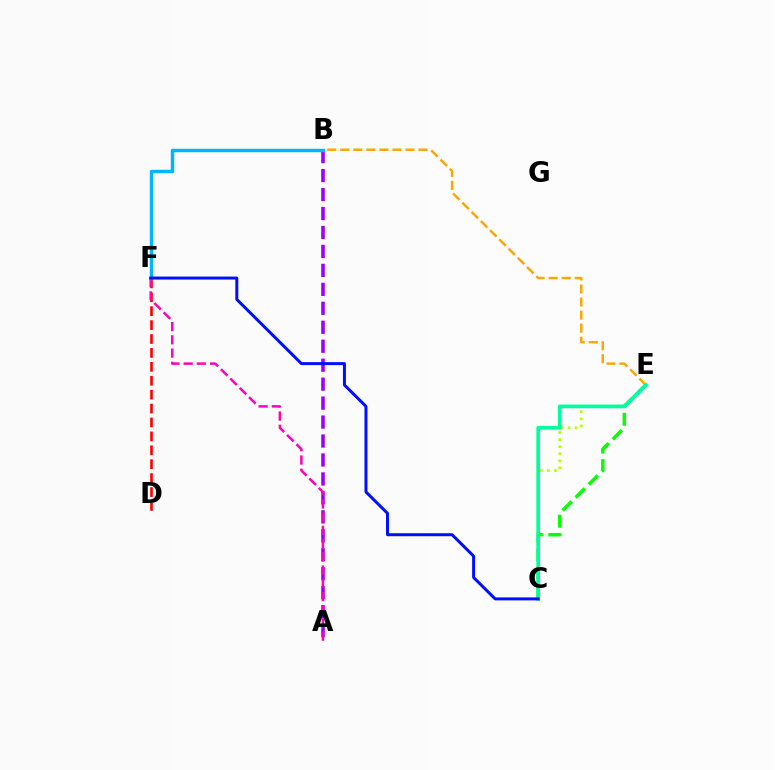{('A', 'B'): [{'color': '#9b00ff', 'line_style': 'dashed', 'thickness': 2.58}], ('C', 'E'): [{'color': '#b3ff00', 'line_style': 'dotted', 'thickness': 1.91}, {'color': '#08ff00', 'line_style': 'dashed', 'thickness': 2.5}, {'color': '#00ff9d', 'line_style': 'solid', 'thickness': 2.66}], ('D', 'F'): [{'color': '#ff0000', 'line_style': 'dashed', 'thickness': 1.89}], ('A', 'F'): [{'color': '#ff00bd', 'line_style': 'dashed', 'thickness': 1.8}], ('B', 'F'): [{'color': '#00b5ff', 'line_style': 'solid', 'thickness': 2.47}], ('B', 'E'): [{'color': '#ffa500', 'line_style': 'dashed', 'thickness': 1.77}], ('C', 'F'): [{'color': '#0010ff', 'line_style': 'solid', 'thickness': 2.16}]}